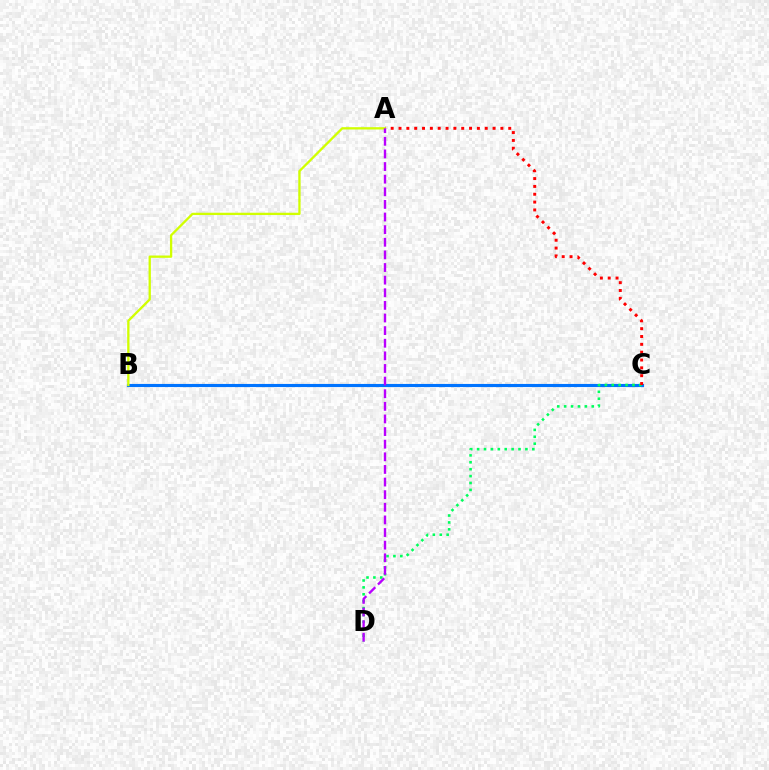{('B', 'C'): [{'color': '#0074ff', 'line_style': 'solid', 'thickness': 2.25}], ('C', 'D'): [{'color': '#00ff5c', 'line_style': 'dotted', 'thickness': 1.87}], ('A', 'C'): [{'color': '#ff0000', 'line_style': 'dotted', 'thickness': 2.13}], ('A', 'B'): [{'color': '#d1ff00', 'line_style': 'solid', 'thickness': 1.66}], ('A', 'D'): [{'color': '#b900ff', 'line_style': 'dashed', 'thickness': 1.71}]}